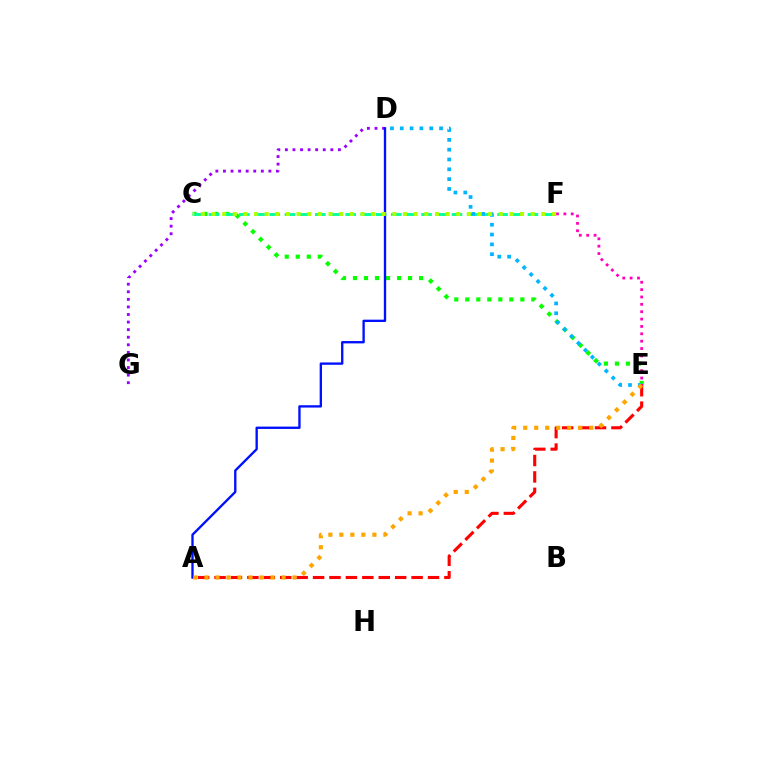{('C', 'E'): [{'color': '#08ff00', 'line_style': 'dotted', 'thickness': 2.99}], ('C', 'F'): [{'color': '#00ff9d', 'line_style': 'dashed', 'thickness': 2.06}, {'color': '#b3ff00', 'line_style': 'dotted', 'thickness': 2.89}], ('D', 'G'): [{'color': '#9b00ff', 'line_style': 'dotted', 'thickness': 2.06}], ('A', 'E'): [{'color': '#ff0000', 'line_style': 'dashed', 'thickness': 2.23}, {'color': '#ffa500', 'line_style': 'dotted', 'thickness': 2.99}], ('A', 'D'): [{'color': '#0010ff', 'line_style': 'solid', 'thickness': 1.69}], ('D', 'E'): [{'color': '#00b5ff', 'line_style': 'dotted', 'thickness': 2.67}], ('E', 'F'): [{'color': '#ff00bd', 'line_style': 'dotted', 'thickness': 2.0}]}